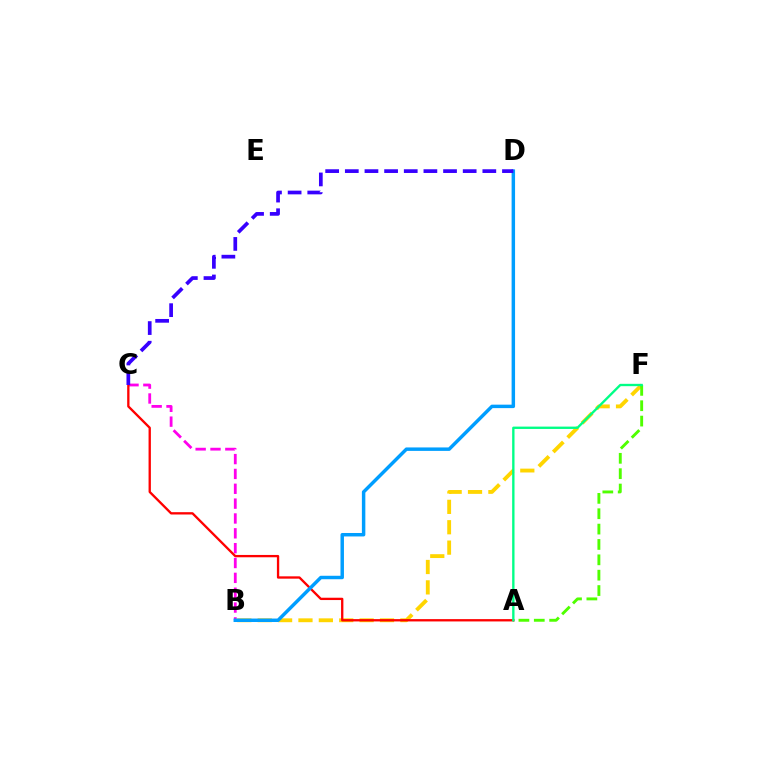{('B', 'F'): [{'color': '#ffd500', 'line_style': 'dashed', 'thickness': 2.77}], ('B', 'C'): [{'color': '#ff00ed', 'line_style': 'dashed', 'thickness': 2.02}], ('A', 'F'): [{'color': '#4fff00', 'line_style': 'dashed', 'thickness': 2.09}, {'color': '#00ff86', 'line_style': 'solid', 'thickness': 1.69}], ('A', 'C'): [{'color': '#ff0000', 'line_style': 'solid', 'thickness': 1.67}], ('B', 'D'): [{'color': '#009eff', 'line_style': 'solid', 'thickness': 2.49}], ('C', 'D'): [{'color': '#3700ff', 'line_style': 'dashed', 'thickness': 2.67}]}